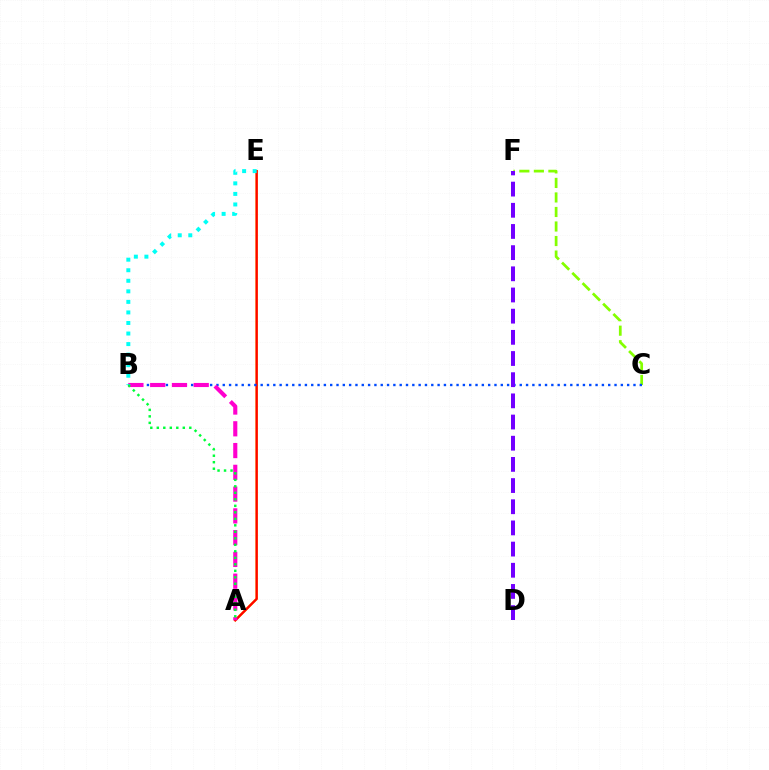{('A', 'E'): [{'color': '#ffbd00', 'line_style': 'solid', 'thickness': 1.76}, {'color': '#ff0000', 'line_style': 'solid', 'thickness': 1.61}], ('C', 'F'): [{'color': '#84ff00', 'line_style': 'dashed', 'thickness': 1.97}], ('B', 'C'): [{'color': '#004bff', 'line_style': 'dotted', 'thickness': 1.72}], ('A', 'B'): [{'color': '#ff00cf', 'line_style': 'dashed', 'thickness': 2.96}, {'color': '#00ff39', 'line_style': 'dotted', 'thickness': 1.77}], ('B', 'E'): [{'color': '#00fff6', 'line_style': 'dotted', 'thickness': 2.87}], ('D', 'F'): [{'color': '#7200ff', 'line_style': 'dashed', 'thickness': 2.88}]}